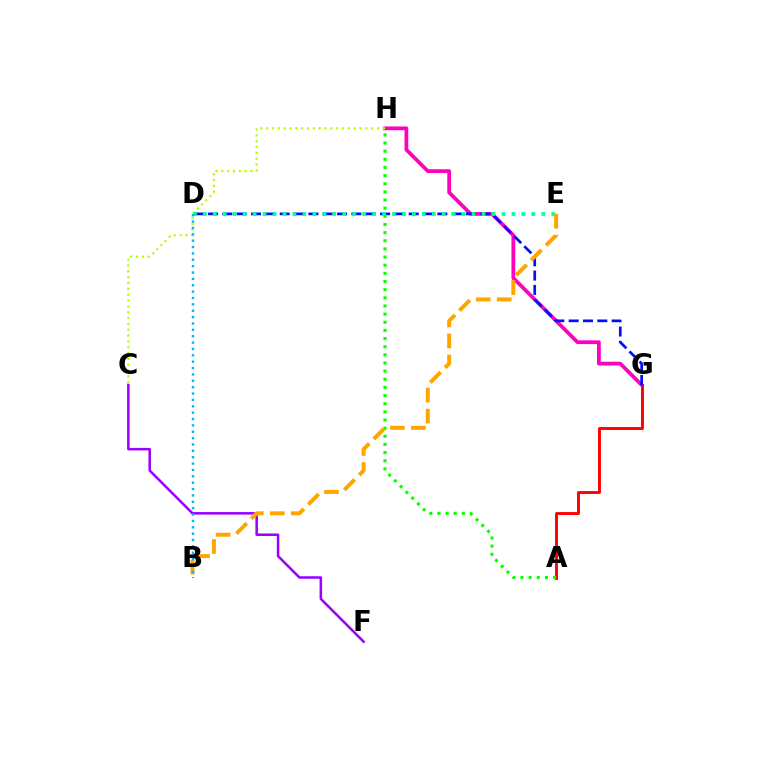{('G', 'H'): [{'color': '#ff00bd', 'line_style': 'solid', 'thickness': 2.7}], ('C', 'F'): [{'color': '#9b00ff', 'line_style': 'solid', 'thickness': 1.82}], ('C', 'H'): [{'color': '#b3ff00', 'line_style': 'dotted', 'thickness': 1.59}], ('A', 'G'): [{'color': '#ff0000', 'line_style': 'solid', 'thickness': 2.09}], ('D', 'G'): [{'color': '#0010ff', 'line_style': 'dashed', 'thickness': 1.95}], ('A', 'H'): [{'color': '#08ff00', 'line_style': 'dotted', 'thickness': 2.21}], ('D', 'E'): [{'color': '#00ff9d', 'line_style': 'dotted', 'thickness': 2.7}], ('B', 'E'): [{'color': '#ffa500', 'line_style': 'dashed', 'thickness': 2.85}], ('B', 'D'): [{'color': '#00b5ff', 'line_style': 'dotted', 'thickness': 1.73}]}